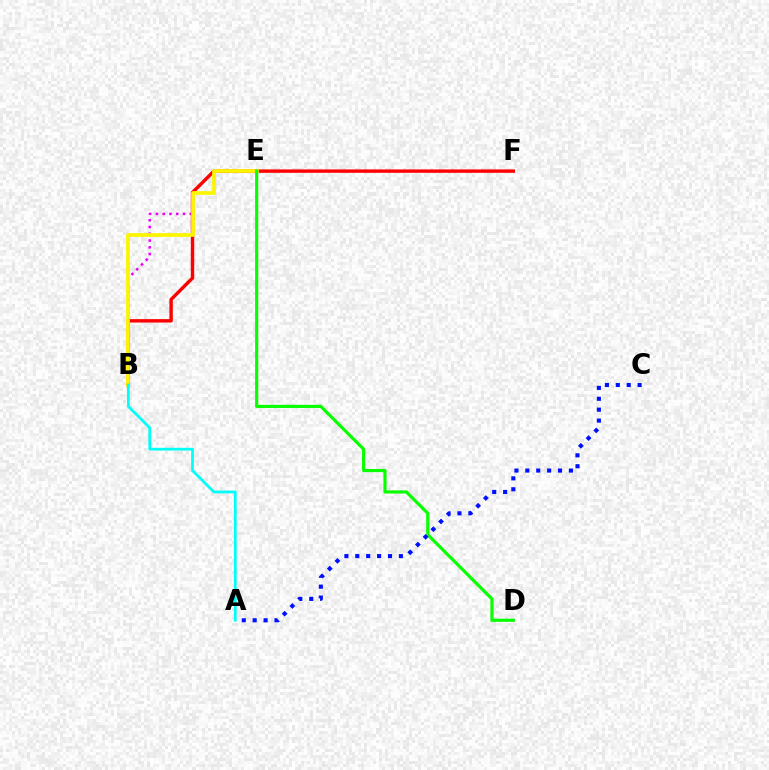{('B', 'E'): [{'color': '#ee00ff', 'line_style': 'dotted', 'thickness': 1.84}, {'color': '#fcf500', 'line_style': 'solid', 'thickness': 2.69}], ('B', 'F'): [{'color': '#ff0000', 'line_style': 'solid', 'thickness': 2.45}], ('A', 'B'): [{'color': '#00fff6', 'line_style': 'solid', 'thickness': 1.98}], ('D', 'E'): [{'color': '#08ff00', 'line_style': 'solid', 'thickness': 2.27}], ('A', 'C'): [{'color': '#0010ff', 'line_style': 'dotted', 'thickness': 2.96}]}